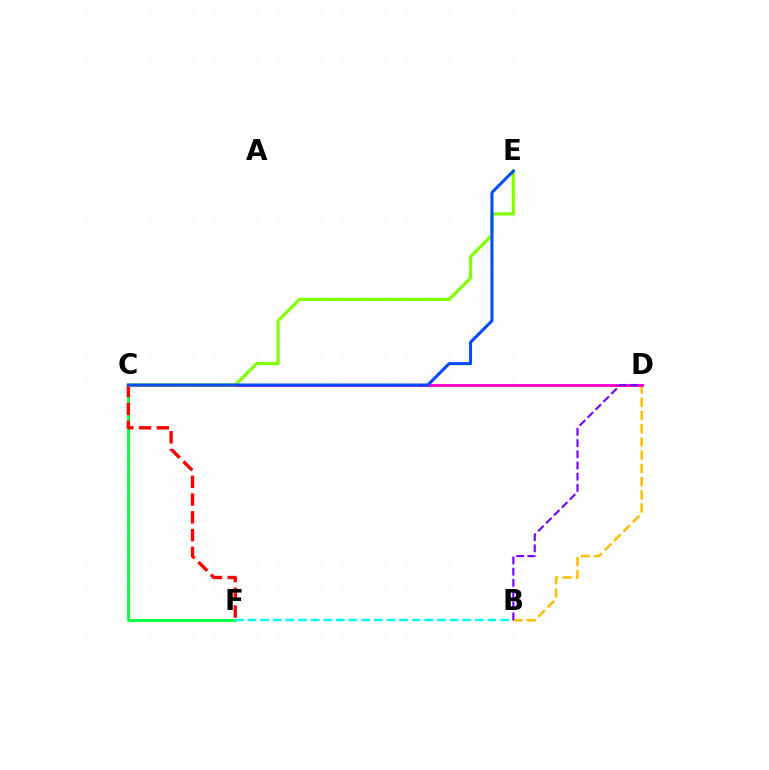{('B', 'D'): [{'color': '#ffbd00', 'line_style': 'dashed', 'thickness': 1.8}, {'color': '#7200ff', 'line_style': 'dashed', 'thickness': 1.52}], ('C', 'D'): [{'color': '#ff00cf', 'line_style': 'solid', 'thickness': 2.03}], ('C', 'F'): [{'color': '#00ff39', 'line_style': 'solid', 'thickness': 2.02}, {'color': '#ff0000', 'line_style': 'dashed', 'thickness': 2.42}], ('B', 'F'): [{'color': '#00fff6', 'line_style': 'dashed', 'thickness': 1.72}], ('C', 'E'): [{'color': '#84ff00', 'line_style': 'solid', 'thickness': 2.33}, {'color': '#004bff', 'line_style': 'solid', 'thickness': 2.17}]}